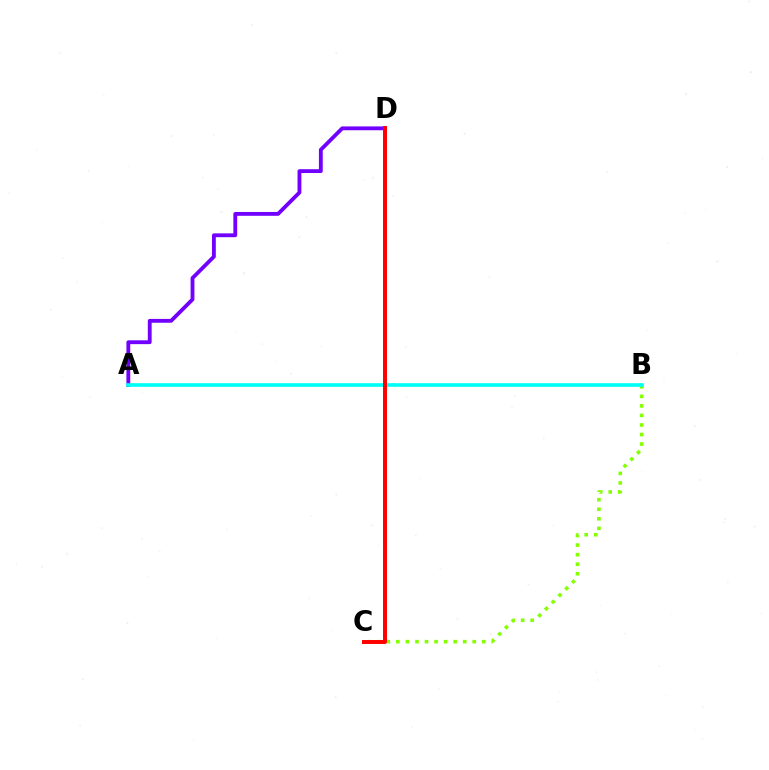{('A', 'D'): [{'color': '#7200ff', 'line_style': 'solid', 'thickness': 2.76}], ('B', 'C'): [{'color': '#84ff00', 'line_style': 'dotted', 'thickness': 2.59}], ('A', 'B'): [{'color': '#00fff6', 'line_style': 'solid', 'thickness': 2.6}], ('C', 'D'): [{'color': '#ff0000', 'line_style': 'solid', 'thickness': 2.85}]}